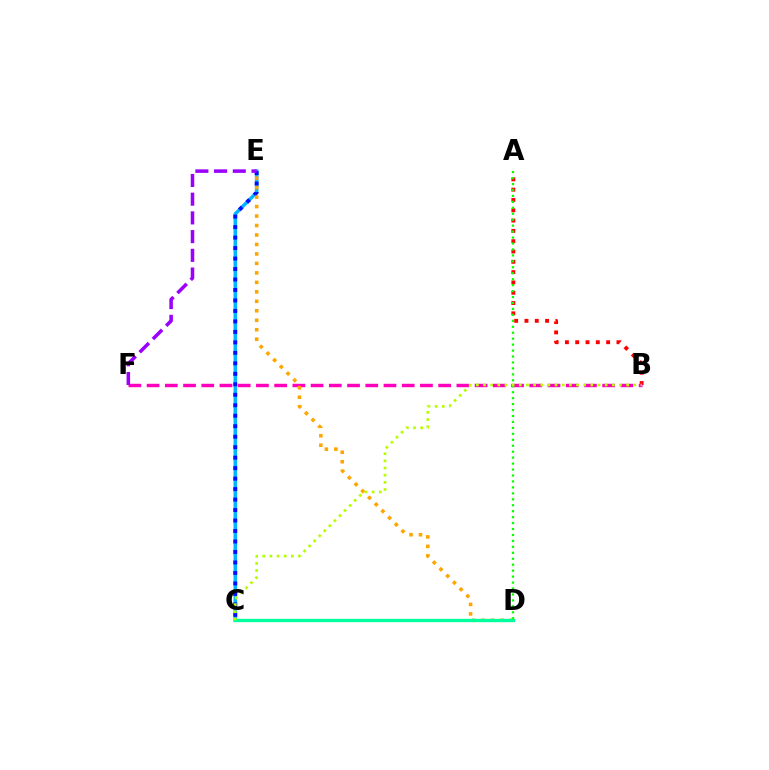{('A', 'B'): [{'color': '#ff0000', 'line_style': 'dotted', 'thickness': 2.8}], ('C', 'E'): [{'color': '#00b5ff', 'line_style': 'solid', 'thickness': 2.52}, {'color': '#0010ff', 'line_style': 'dotted', 'thickness': 2.85}], ('B', 'F'): [{'color': '#ff00bd', 'line_style': 'dashed', 'thickness': 2.48}], ('D', 'E'): [{'color': '#ffa500', 'line_style': 'dotted', 'thickness': 2.57}], ('C', 'D'): [{'color': '#00ff9d', 'line_style': 'solid', 'thickness': 2.41}], ('A', 'D'): [{'color': '#08ff00', 'line_style': 'dotted', 'thickness': 1.62}], ('B', 'C'): [{'color': '#b3ff00', 'line_style': 'dotted', 'thickness': 1.94}], ('E', 'F'): [{'color': '#9b00ff', 'line_style': 'dashed', 'thickness': 2.54}]}